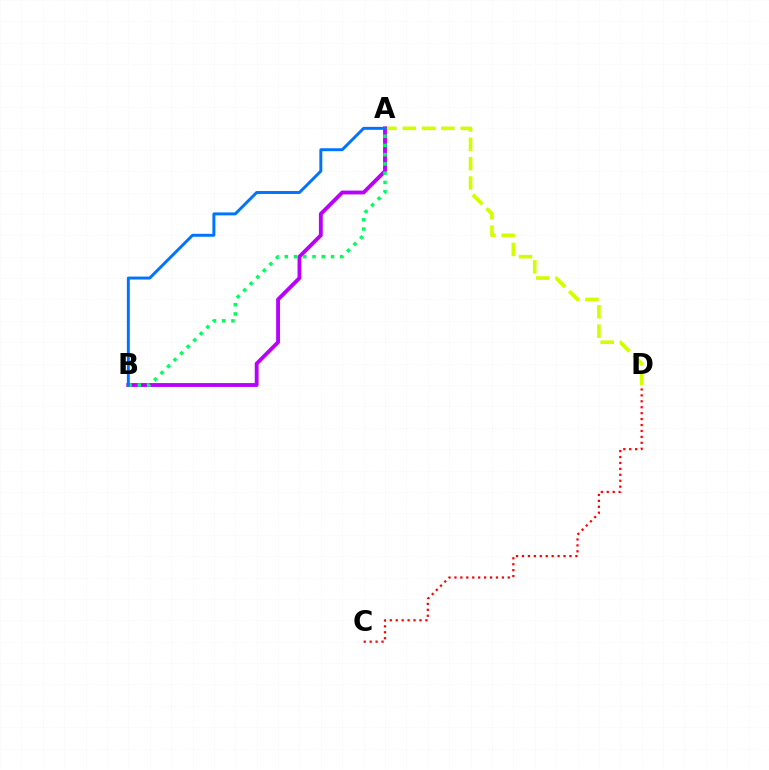{('A', 'D'): [{'color': '#d1ff00', 'line_style': 'dashed', 'thickness': 2.63}], ('C', 'D'): [{'color': '#ff0000', 'line_style': 'dotted', 'thickness': 1.61}], ('A', 'B'): [{'color': '#b900ff', 'line_style': 'solid', 'thickness': 2.77}, {'color': '#00ff5c', 'line_style': 'dotted', 'thickness': 2.51}, {'color': '#0074ff', 'line_style': 'solid', 'thickness': 2.13}]}